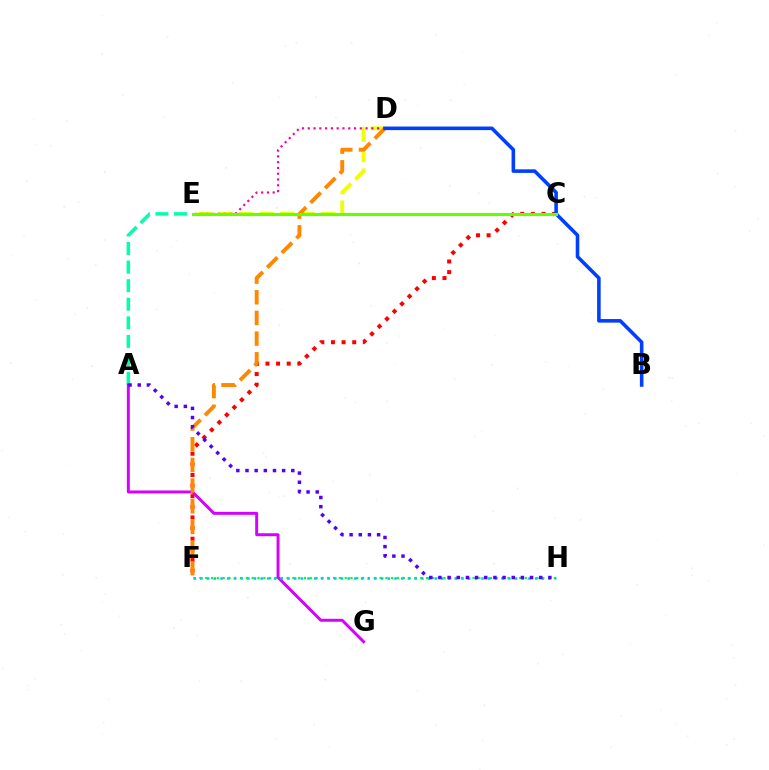{('F', 'H'): [{'color': '#00ff27', 'line_style': 'dotted', 'thickness': 1.58}, {'color': '#00c7ff', 'line_style': 'dotted', 'thickness': 1.82}], ('A', 'E'): [{'color': '#00ffaf', 'line_style': 'dashed', 'thickness': 2.52}], ('C', 'F'): [{'color': '#ff0000', 'line_style': 'dotted', 'thickness': 2.89}], ('A', 'G'): [{'color': '#d600ff', 'line_style': 'solid', 'thickness': 2.12}], ('D', 'E'): [{'color': '#eeff00', 'line_style': 'dashed', 'thickness': 2.78}, {'color': '#ff00a0', 'line_style': 'dotted', 'thickness': 1.57}], ('D', 'F'): [{'color': '#ff8800', 'line_style': 'dashed', 'thickness': 2.81}], ('A', 'H'): [{'color': '#4f00ff', 'line_style': 'dotted', 'thickness': 2.49}], ('B', 'D'): [{'color': '#003fff', 'line_style': 'solid', 'thickness': 2.57}], ('C', 'E'): [{'color': '#66ff00', 'line_style': 'solid', 'thickness': 2.22}]}